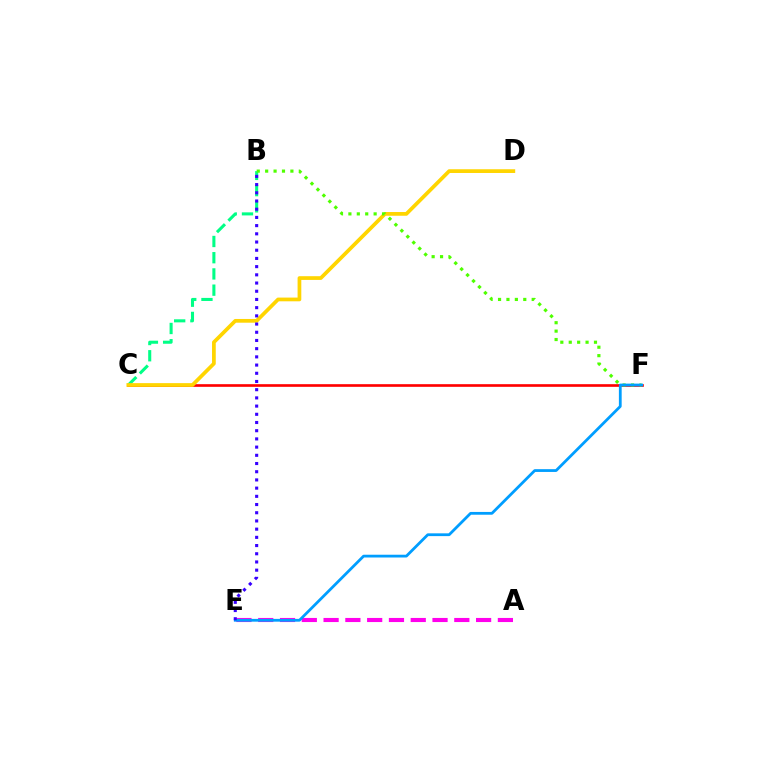{('B', 'C'): [{'color': '#00ff86', 'line_style': 'dashed', 'thickness': 2.2}], ('C', 'F'): [{'color': '#ff0000', 'line_style': 'solid', 'thickness': 1.91}], ('C', 'D'): [{'color': '#ffd500', 'line_style': 'solid', 'thickness': 2.68}], ('A', 'E'): [{'color': '#ff00ed', 'line_style': 'dashed', 'thickness': 2.96}], ('B', 'F'): [{'color': '#4fff00', 'line_style': 'dotted', 'thickness': 2.29}], ('E', 'F'): [{'color': '#009eff', 'line_style': 'solid', 'thickness': 2.0}], ('B', 'E'): [{'color': '#3700ff', 'line_style': 'dotted', 'thickness': 2.23}]}